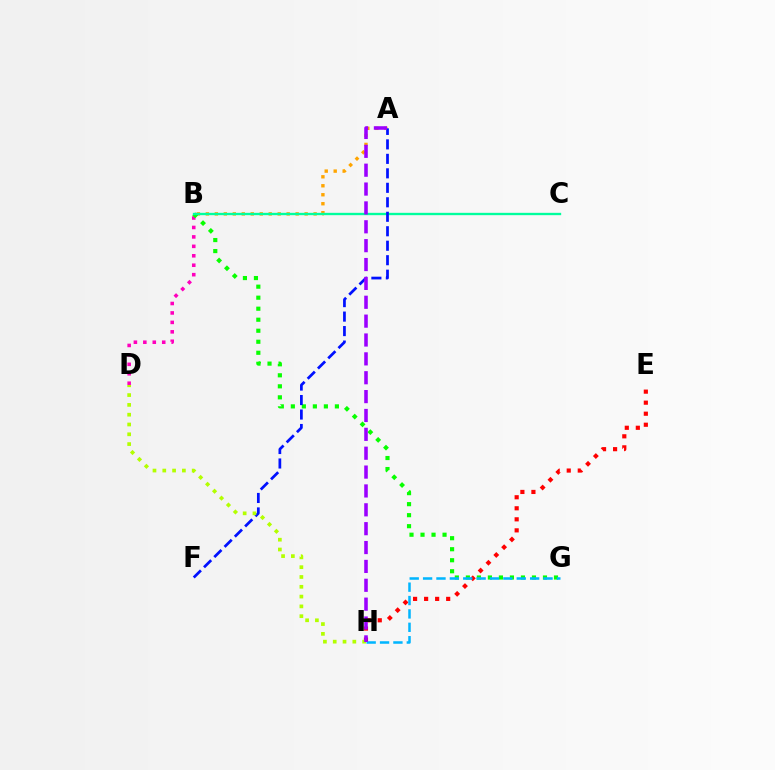{('E', 'H'): [{'color': '#ff0000', 'line_style': 'dotted', 'thickness': 3.0}], ('B', 'D'): [{'color': '#ff00bd', 'line_style': 'dotted', 'thickness': 2.57}], ('A', 'B'): [{'color': '#ffa500', 'line_style': 'dotted', 'thickness': 2.44}], ('B', 'G'): [{'color': '#08ff00', 'line_style': 'dotted', 'thickness': 2.99}], ('B', 'C'): [{'color': '#00ff9d', 'line_style': 'solid', 'thickness': 1.69}], ('A', 'F'): [{'color': '#0010ff', 'line_style': 'dashed', 'thickness': 1.97}], ('G', 'H'): [{'color': '#00b5ff', 'line_style': 'dashed', 'thickness': 1.82}], ('D', 'H'): [{'color': '#b3ff00', 'line_style': 'dotted', 'thickness': 2.66}], ('A', 'H'): [{'color': '#9b00ff', 'line_style': 'dashed', 'thickness': 2.56}]}